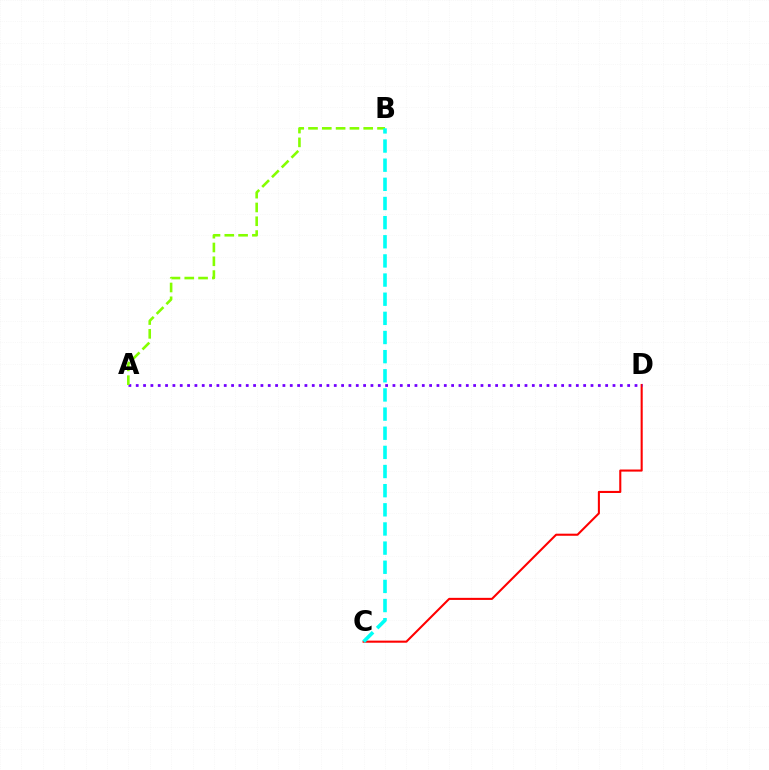{('C', 'D'): [{'color': '#ff0000', 'line_style': 'solid', 'thickness': 1.5}], ('A', 'D'): [{'color': '#7200ff', 'line_style': 'dotted', 'thickness': 1.99}], ('A', 'B'): [{'color': '#84ff00', 'line_style': 'dashed', 'thickness': 1.87}], ('B', 'C'): [{'color': '#00fff6', 'line_style': 'dashed', 'thickness': 2.6}]}